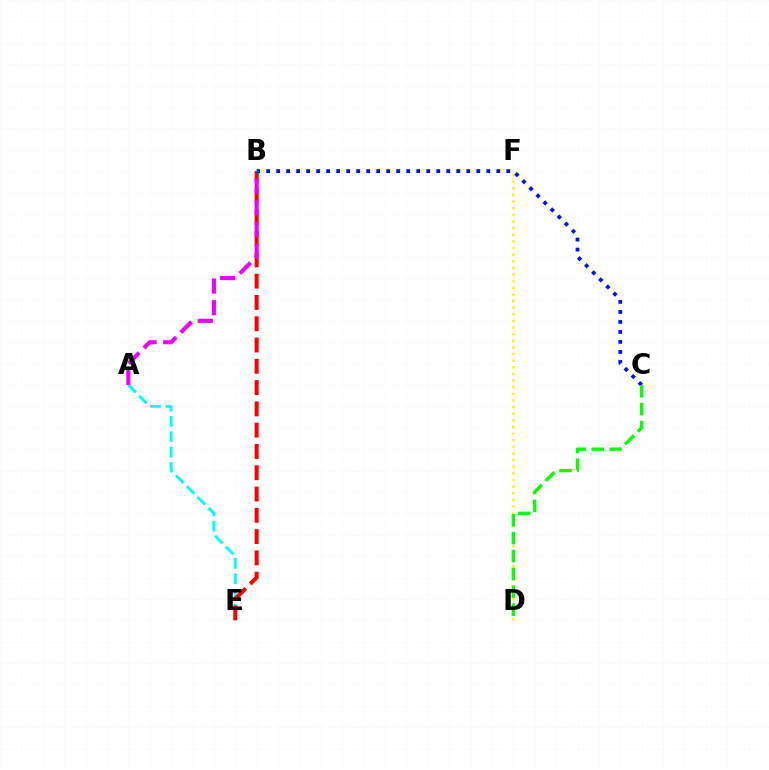{('D', 'F'): [{'color': '#fcf500', 'line_style': 'dotted', 'thickness': 1.8}], ('A', 'E'): [{'color': '#00fff6', 'line_style': 'dashed', 'thickness': 2.08}], ('B', 'E'): [{'color': '#ff0000', 'line_style': 'dashed', 'thickness': 2.89}], ('B', 'C'): [{'color': '#0010ff', 'line_style': 'dotted', 'thickness': 2.72}], ('A', 'B'): [{'color': '#ee00ff', 'line_style': 'dashed', 'thickness': 2.95}], ('C', 'D'): [{'color': '#08ff00', 'line_style': 'dashed', 'thickness': 2.43}]}